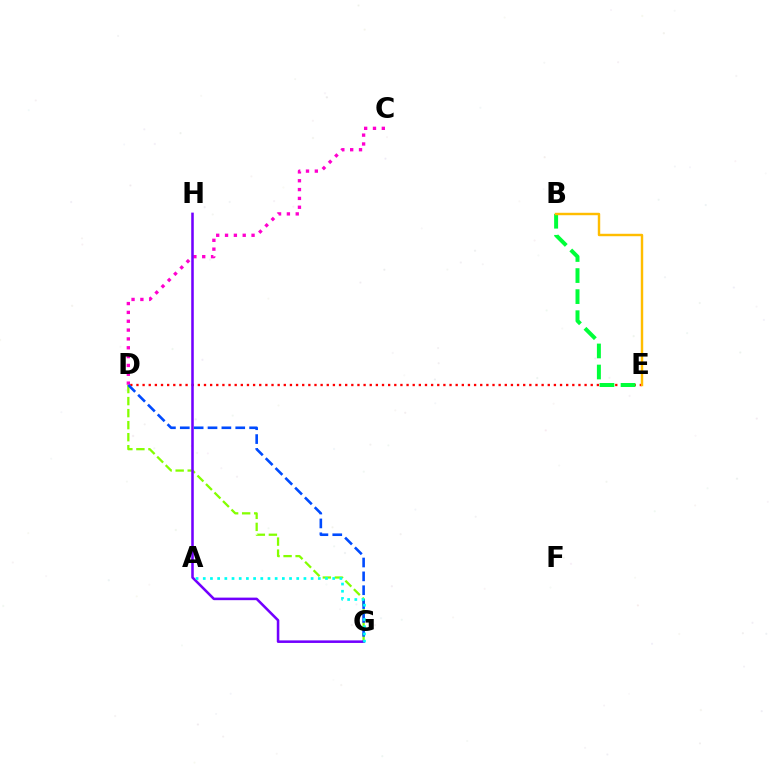{('D', 'E'): [{'color': '#ff0000', 'line_style': 'dotted', 'thickness': 1.67}], ('D', 'G'): [{'color': '#84ff00', 'line_style': 'dashed', 'thickness': 1.63}, {'color': '#004bff', 'line_style': 'dashed', 'thickness': 1.88}], ('C', 'D'): [{'color': '#ff00cf', 'line_style': 'dotted', 'thickness': 2.4}], ('G', 'H'): [{'color': '#7200ff', 'line_style': 'solid', 'thickness': 1.84}], ('B', 'E'): [{'color': '#00ff39', 'line_style': 'dashed', 'thickness': 2.86}, {'color': '#ffbd00', 'line_style': 'solid', 'thickness': 1.75}], ('A', 'G'): [{'color': '#00fff6', 'line_style': 'dotted', 'thickness': 1.95}]}